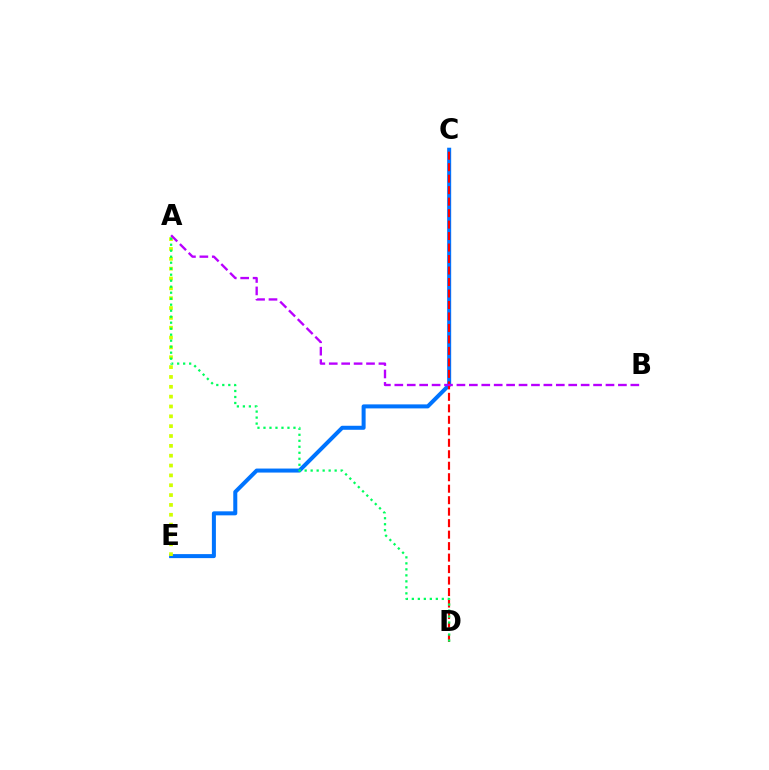{('C', 'E'): [{'color': '#0074ff', 'line_style': 'solid', 'thickness': 2.89}], ('C', 'D'): [{'color': '#ff0000', 'line_style': 'dashed', 'thickness': 1.56}], ('A', 'E'): [{'color': '#d1ff00', 'line_style': 'dotted', 'thickness': 2.67}], ('A', 'D'): [{'color': '#00ff5c', 'line_style': 'dotted', 'thickness': 1.63}], ('A', 'B'): [{'color': '#b900ff', 'line_style': 'dashed', 'thickness': 1.69}]}